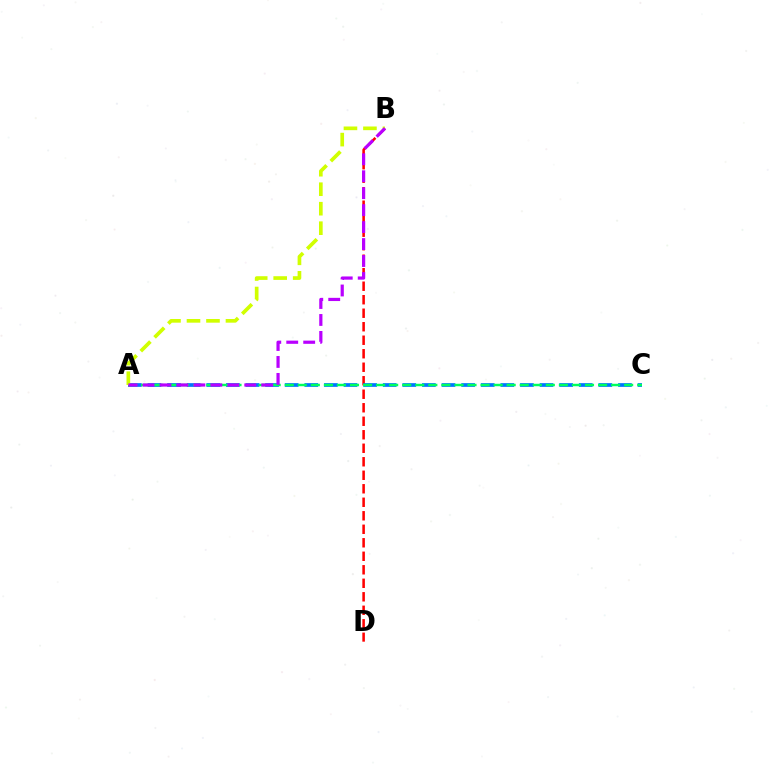{('B', 'D'): [{'color': '#ff0000', 'line_style': 'dashed', 'thickness': 1.83}], ('A', 'C'): [{'color': '#0074ff', 'line_style': 'dashed', 'thickness': 2.66}, {'color': '#00ff5c', 'line_style': 'dashed', 'thickness': 1.77}], ('A', 'B'): [{'color': '#d1ff00', 'line_style': 'dashed', 'thickness': 2.65}, {'color': '#b900ff', 'line_style': 'dashed', 'thickness': 2.3}]}